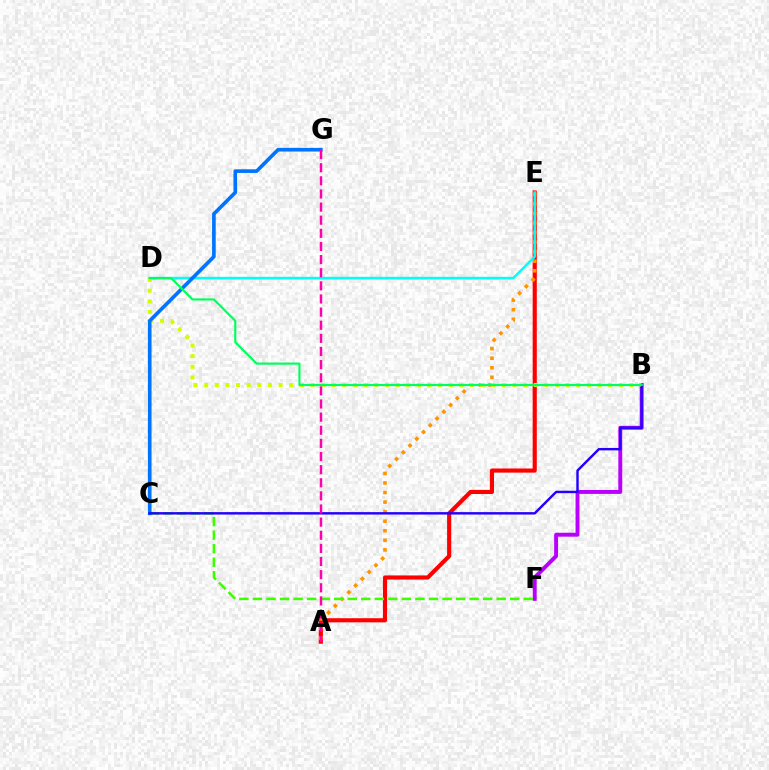{('A', 'E'): [{'color': '#ff0000', 'line_style': 'solid', 'thickness': 2.98}, {'color': '#ff9400', 'line_style': 'dotted', 'thickness': 2.6}], ('B', 'F'): [{'color': '#b900ff', 'line_style': 'solid', 'thickness': 2.82}], ('D', 'E'): [{'color': '#00fff6', 'line_style': 'solid', 'thickness': 1.8}], ('B', 'D'): [{'color': '#d1ff00', 'line_style': 'dotted', 'thickness': 2.89}, {'color': '#00ff5c', 'line_style': 'solid', 'thickness': 1.56}], ('C', 'F'): [{'color': '#3dff00', 'line_style': 'dashed', 'thickness': 1.84}], ('C', 'G'): [{'color': '#0074ff', 'line_style': 'solid', 'thickness': 2.62}], ('B', 'C'): [{'color': '#2500ff', 'line_style': 'solid', 'thickness': 1.75}], ('A', 'G'): [{'color': '#ff00ac', 'line_style': 'dashed', 'thickness': 1.78}]}